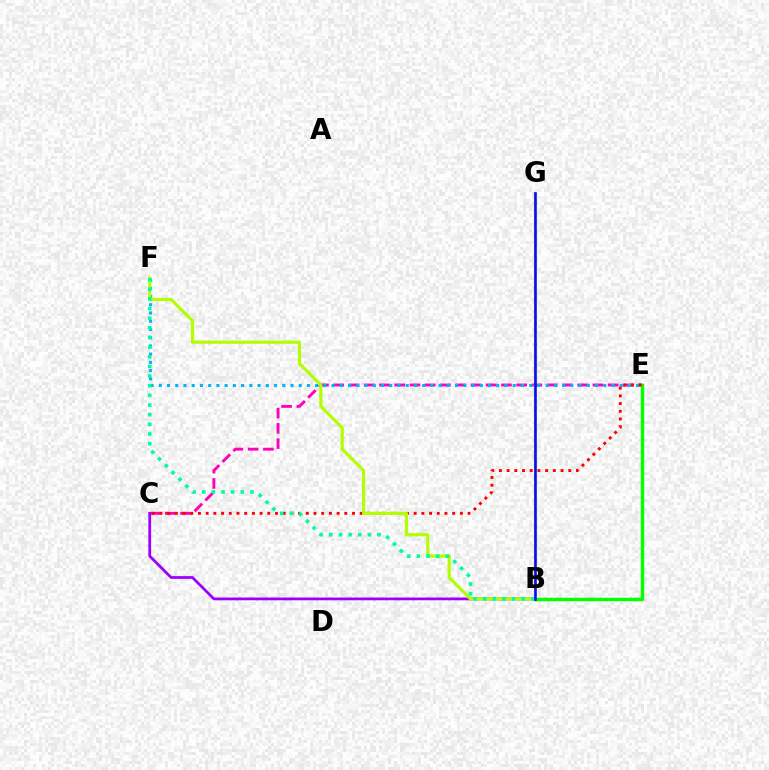{('C', 'E'): [{'color': '#ff00bd', 'line_style': 'dashed', 'thickness': 2.07}, {'color': '#ff0000', 'line_style': 'dotted', 'thickness': 2.09}], ('E', 'F'): [{'color': '#00b5ff', 'line_style': 'dotted', 'thickness': 2.24}], ('B', 'E'): [{'color': '#08ff00', 'line_style': 'solid', 'thickness': 2.51}], ('B', 'G'): [{'color': '#ffa500', 'line_style': 'solid', 'thickness': 1.61}, {'color': '#0010ff', 'line_style': 'solid', 'thickness': 1.87}], ('B', 'C'): [{'color': '#9b00ff', 'line_style': 'solid', 'thickness': 1.99}], ('B', 'F'): [{'color': '#b3ff00', 'line_style': 'solid', 'thickness': 2.28}, {'color': '#00ff9d', 'line_style': 'dotted', 'thickness': 2.62}]}